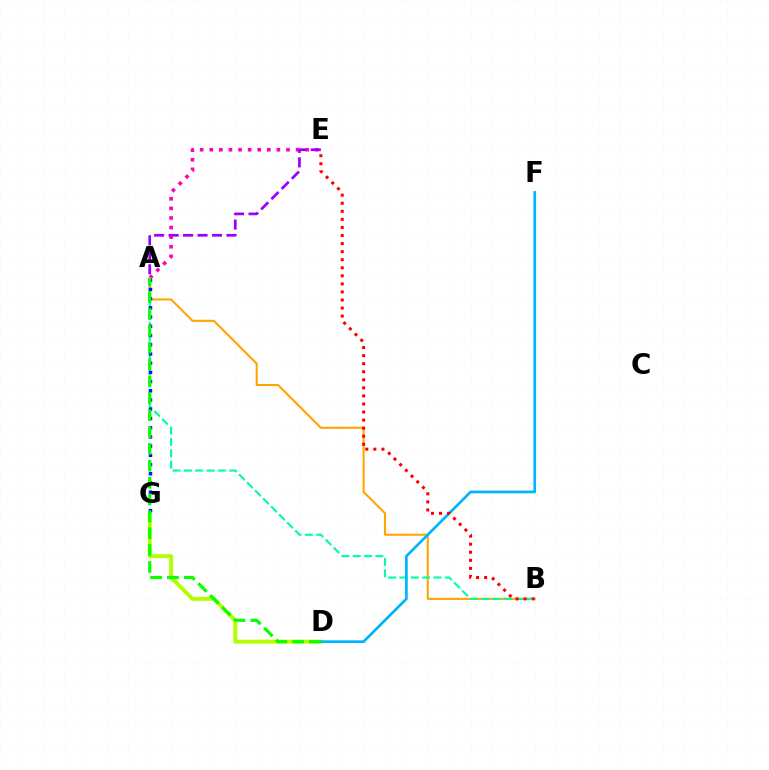{('D', 'G'): [{'color': '#b3ff00', 'line_style': 'solid', 'thickness': 2.85}], ('A', 'E'): [{'color': '#ff00bd', 'line_style': 'dotted', 'thickness': 2.61}, {'color': '#9b00ff', 'line_style': 'dashed', 'thickness': 1.97}], ('A', 'B'): [{'color': '#ffa500', 'line_style': 'solid', 'thickness': 1.51}, {'color': '#00ff9d', 'line_style': 'dashed', 'thickness': 1.54}], ('A', 'G'): [{'color': '#0010ff', 'line_style': 'dotted', 'thickness': 2.5}], ('D', 'F'): [{'color': '#00b5ff', 'line_style': 'solid', 'thickness': 1.95}], ('A', 'D'): [{'color': '#08ff00', 'line_style': 'dashed', 'thickness': 2.29}], ('B', 'E'): [{'color': '#ff0000', 'line_style': 'dotted', 'thickness': 2.19}]}